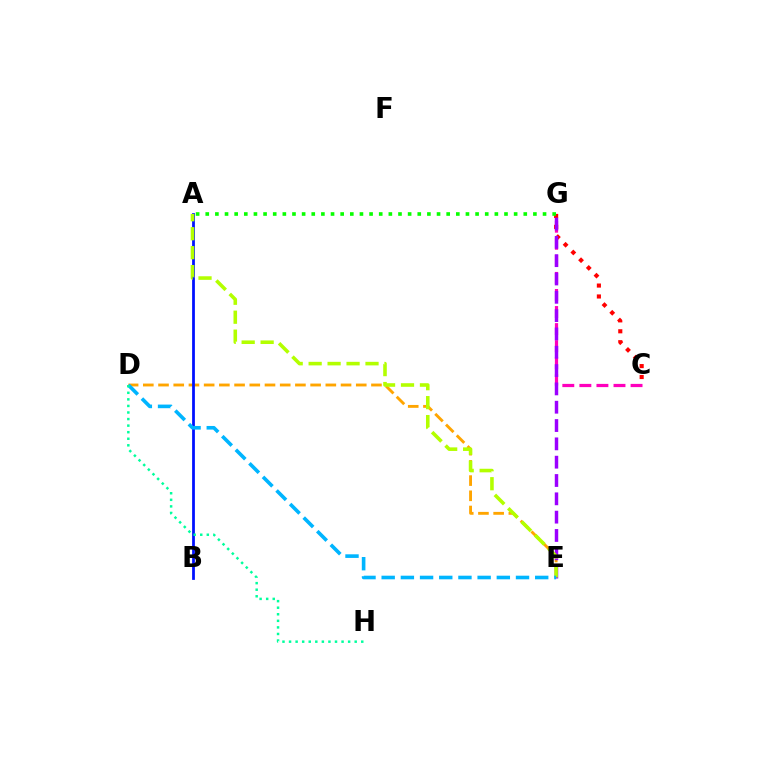{('C', 'G'): [{'color': '#ff00bd', 'line_style': 'dashed', 'thickness': 2.32}, {'color': '#ff0000', 'line_style': 'dotted', 'thickness': 2.97}], ('D', 'E'): [{'color': '#ffa500', 'line_style': 'dashed', 'thickness': 2.07}, {'color': '#00b5ff', 'line_style': 'dashed', 'thickness': 2.61}], ('A', 'B'): [{'color': '#0010ff', 'line_style': 'solid', 'thickness': 1.99}], ('E', 'G'): [{'color': '#9b00ff', 'line_style': 'dashed', 'thickness': 2.49}], ('A', 'E'): [{'color': '#b3ff00', 'line_style': 'dashed', 'thickness': 2.58}], ('A', 'G'): [{'color': '#08ff00', 'line_style': 'dotted', 'thickness': 2.62}], ('D', 'H'): [{'color': '#00ff9d', 'line_style': 'dotted', 'thickness': 1.78}]}